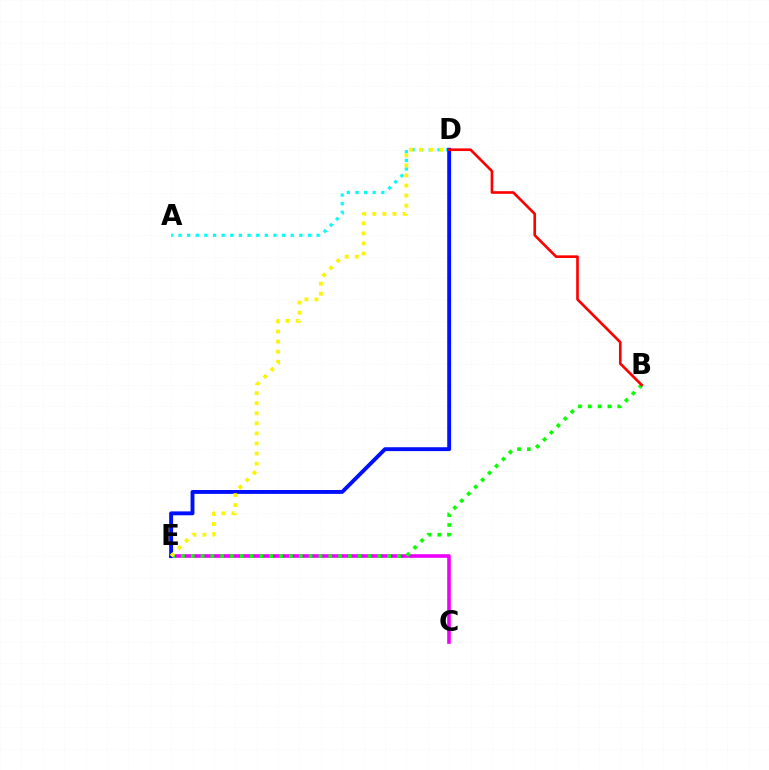{('C', 'E'): [{'color': '#ee00ff', 'line_style': 'solid', 'thickness': 2.6}], ('B', 'E'): [{'color': '#08ff00', 'line_style': 'dotted', 'thickness': 2.67}], ('A', 'D'): [{'color': '#00fff6', 'line_style': 'dotted', 'thickness': 2.35}], ('D', 'E'): [{'color': '#0010ff', 'line_style': 'solid', 'thickness': 2.8}, {'color': '#fcf500', 'line_style': 'dotted', 'thickness': 2.74}], ('B', 'D'): [{'color': '#ff0000', 'line_style': 'solid', 'thickness': 1.91}]}